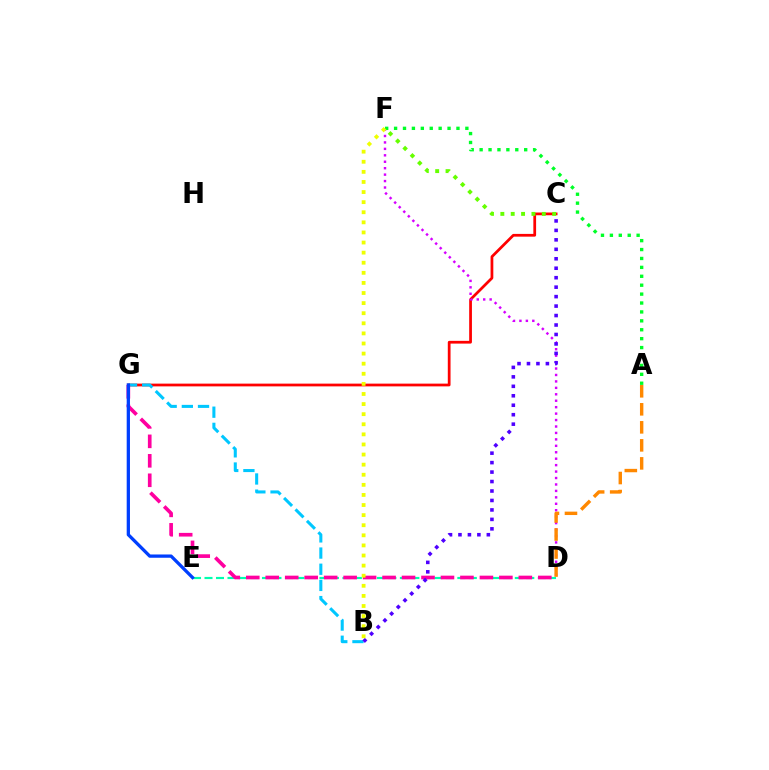{('C', 'G'): [{'color': '#ff0000', 'line_style': 'solid', 'thickness': 1.98}], ('D', 'E'): [{'color': '#00ffaf', 'line_style': 'dashed', 'thickness': 1.56}], ('D', 'F'): [{'color': '#d600ff', 'line_style': 'dotted', 'thickness': 1.75}], ('B', 'G'): [{'color': '#00c7ff', 'line_style': 'dashed', 'thickness': 2.2}], ('A', 'D'): [{'color': '#ff8800', 'line_style': 'dashed', 'thickness': 2.45}], ('D', 'G'): [{'color': '#ff00a0', 'line_style': 'dashed', 'thickness': 2.64}], ('A', 'F'): [{'color': '#00ff27', 'line_style': 'dotted', 'thickness': 2.42}], ('C', 'F'): [{'color': '#66ff00', 'line_style': 'dotted', 'thickness': 2.82}], ('E', 'G'): [{'color': '#003fff', 'line_style': 'solid', 'thickness': 2.36}], ('B', 'C'): [{'color': '#4f00ff', 'line_style': 'dotted', 'thickness': 2.57}], ('B', 'F'): [{'color': '#eeff00', 'line_style': 'dotted', 'thickness': 2.74}]}